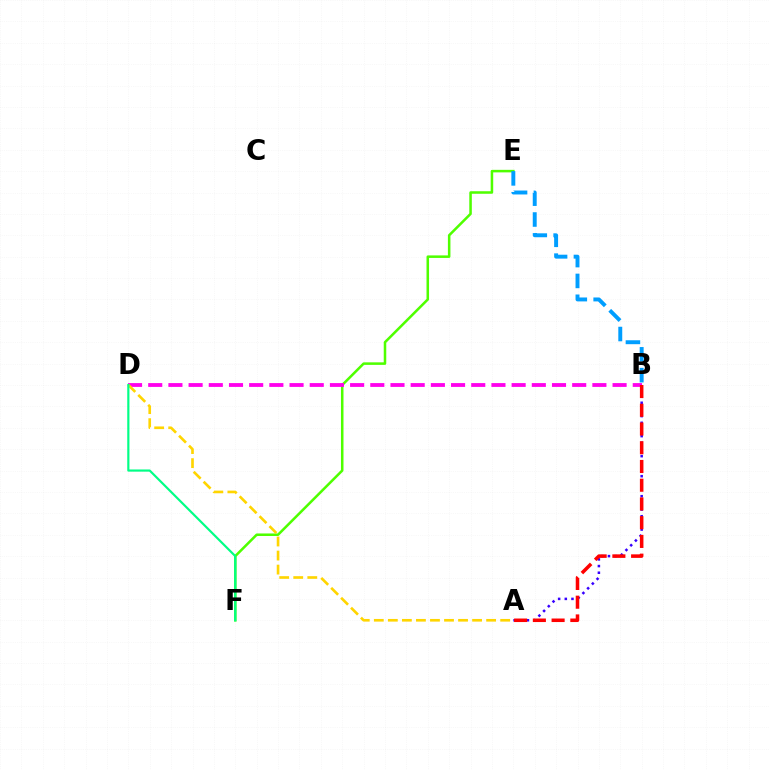{('E', 'F'): [{'color': '#4fff00', 'line_style': 'solid', 'thickness': 1.82}], ('B', 'D'): [{'color': '#ff00ed', 'line_style': 'dashed', 'thickness': 2.74}], ('A', 'B'): [{'color': '#3700ff', 'line_style': 'dotted', 'thickness': 1.81}, {'color': '#ff0000', 'line_style': 'dashed', 'thickness': 2.55}], ('B', 'E'): [{'color': '#009eff', 'line_style': 'dashed', 'thickness': 2.83}], ('A', 'D'): [{'color': '#ffd500', 'line_style': 'dashed', 'thickness': 1.91}], ('D', 'F'): [{'color': '#00ff86', 'line_style': 'solid', 'thickness': 1.57}]}